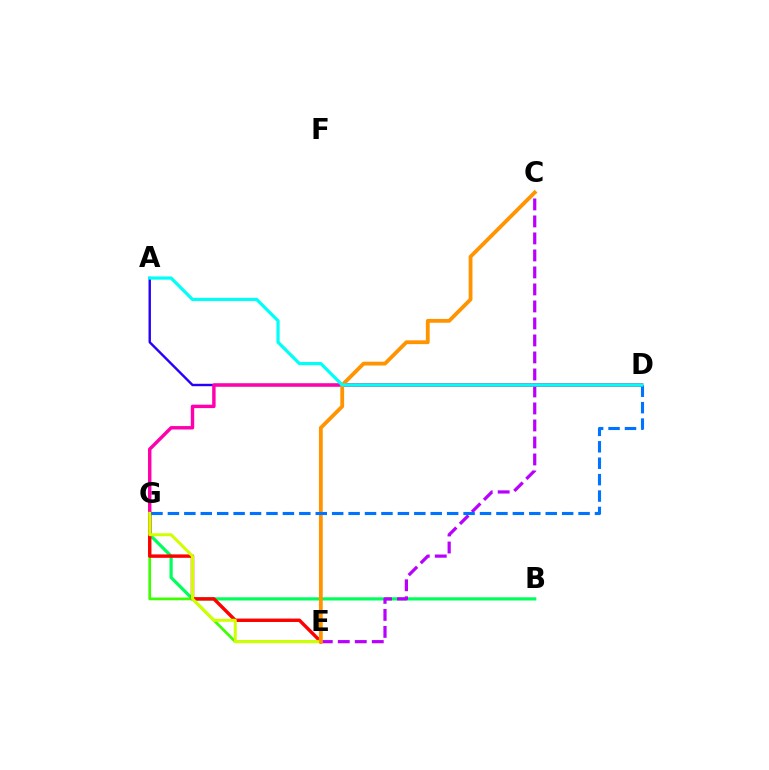{('B', 'G'): [{'color': '#00ff5c', 'line_style': 'solid', 'thickness': 2.31}], ('E', 'G'): [{'color': '#3dff00', 'line_style': 'solid', 'thickness': 1.97}, {'color': '#ff0000', 'line_style': 'solid', 'thickness': 2.46}, {'color': '#d1ff00', 'line_style': 'solid', 'thickness': 2.16}], ('C', 'E'): [{'color': '#b900ff', 'line_style': 'dashed', 'thickness': 2.31}, {'color': '#ff9400', 'line_style': 'solid', 'thickness': 2.74}], ('A', 'D'): [{'color': '#2500ff', 'line_style': 'solid', 'thickness': 1.73}, {'color': '#00fff6', 'line_style': 'solid', 'thickness': 2.31}], ('D', 'G'): [{'color': '#ff00ac', 'line_style': 'solid', 'thickness': 2.46}, {'color': '#0074ff', 'line_style': 'dashed', 'thickness': 2.23}]}